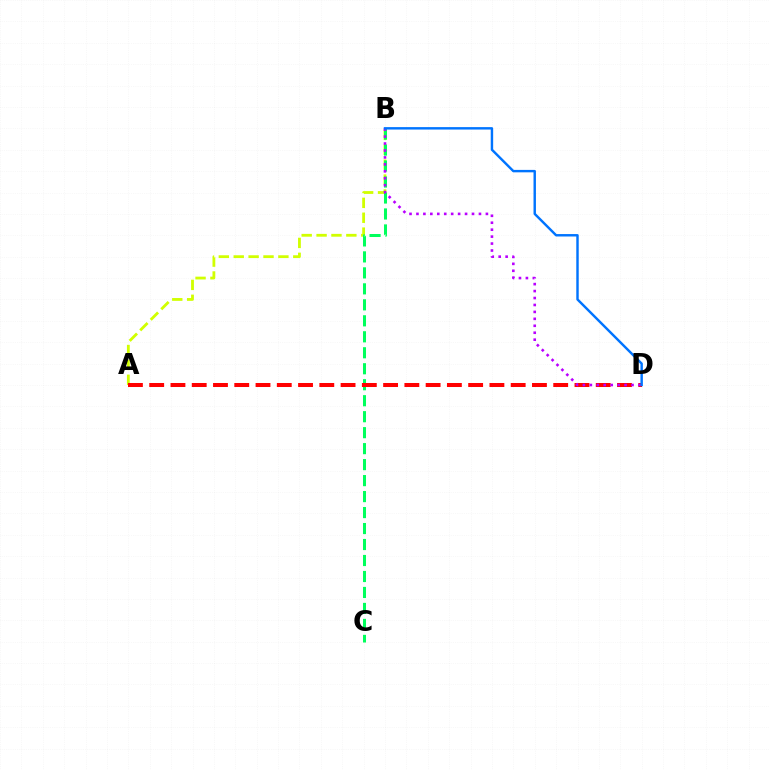{('A', 'B'): [{'color': '#d1ff00', 'line_style': 'dashed', 'thickness': 2.02}], ('B', 'C'): [{'color': '#00ff5c', 'line_style': 'dashed', 'thickness': 2.17}], ('A', 'D'): [{'color': '#ff0000', 'line_style': 'dashed', 'thickness': 2.89}], ('B', 'D'): [{'color': '#b900ff', 'line_style': 'dotted', 'thickness': 1.89}, {'color': '#0074ff', 'line_style': 'solid', 'thickness': 1.75}]}